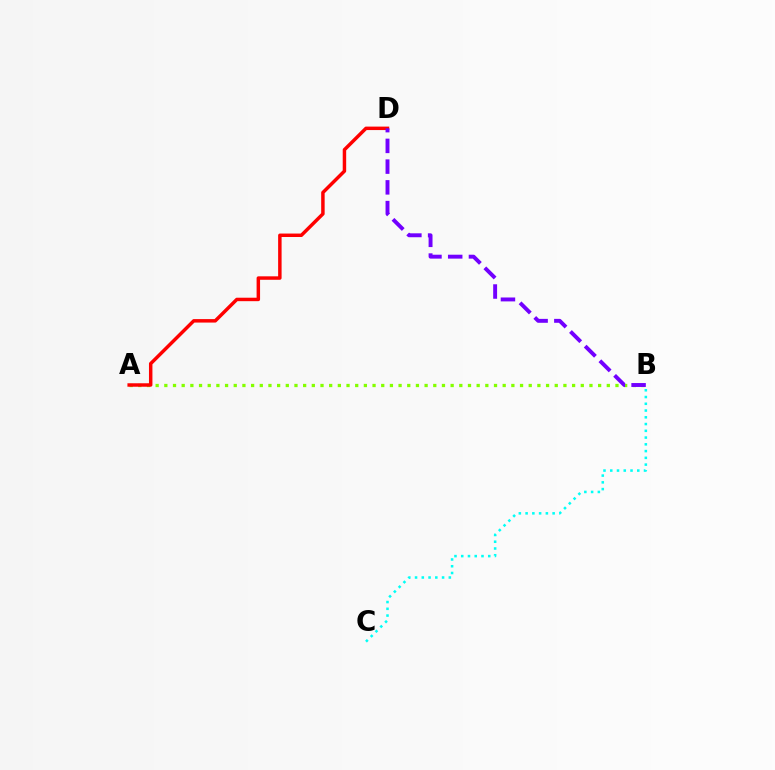{('A', 'B'): [{'color': '#84ff00', 'line_style': 'dotted', 'thickness': 2.36}], ('B', 'C'): [{'color': '#00fff6', 'line_style': 'dotted', 'thickness': 1.84}], ('A', 'D'): [{'color': '#ff0000', 'line_style': 'solid', 'thickness': 2.49}], ('B', 'D'): [{'color': '#7200ff', 'line_style': 'dashed', 'thickness': 2.82}]}